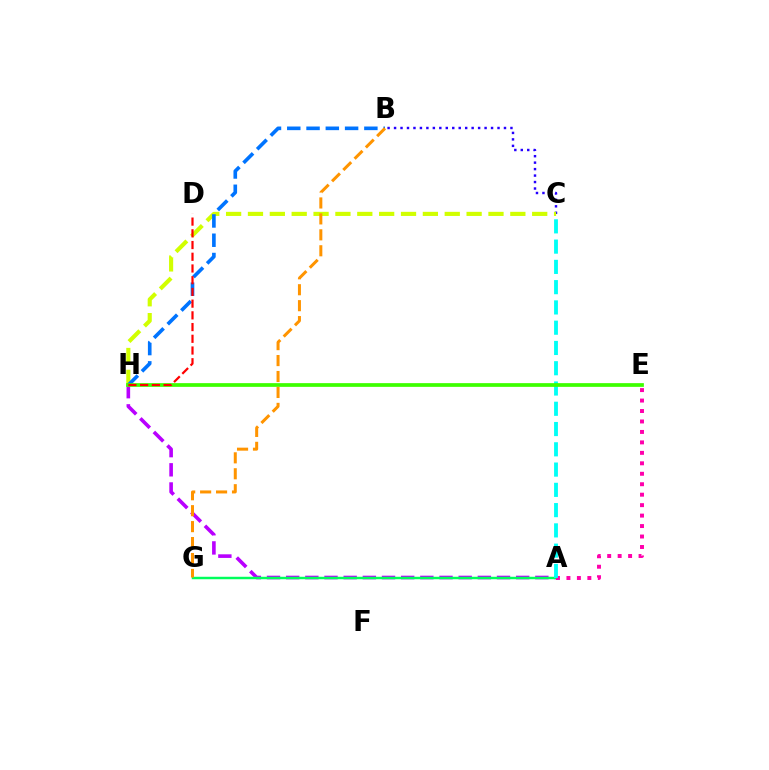{('A', 'H'): [{'color': '#b900ff', 'line_style': 'dashed', 'thickness': 2.6}], ('B', 'C'): [{'color': '#2500ff', 'line_style': 'dotted', 'thickness': 1.76}], ('A', 'G'): [{'color': '#00ff5c', 'line_style': 'solid', 'thickness': 1.77}], ('A', 'E'): [{'color': '#ff00ac', 'line_style': 'dotted', 'thickness': 2.84}], ('C', 'H'): [{'color': '#d1ff00', 'line_style': 'dashed', 'thickness': 2.97}], ('A', 'C'): [{'color': '#00fff6', 'line_style': 'dashed', 'thickness': 2.75}], ('B', 'H'): [{'color': '#0074ff', 'line_style': 'dashed', 'thickness': 2.62}], ('E', 'H'): [{'color': '#3dff00', 'line_style': 'solid', 'thickness': 2.67}], ('D', 'H'): [{'color': '#ff0000', 'line_style': 'dashed', 'thickness': 1.59}], ('B', 'G'): [{'color': '#ff9400', 'line_style': 'dashed', 'thickness': 2.17}]}